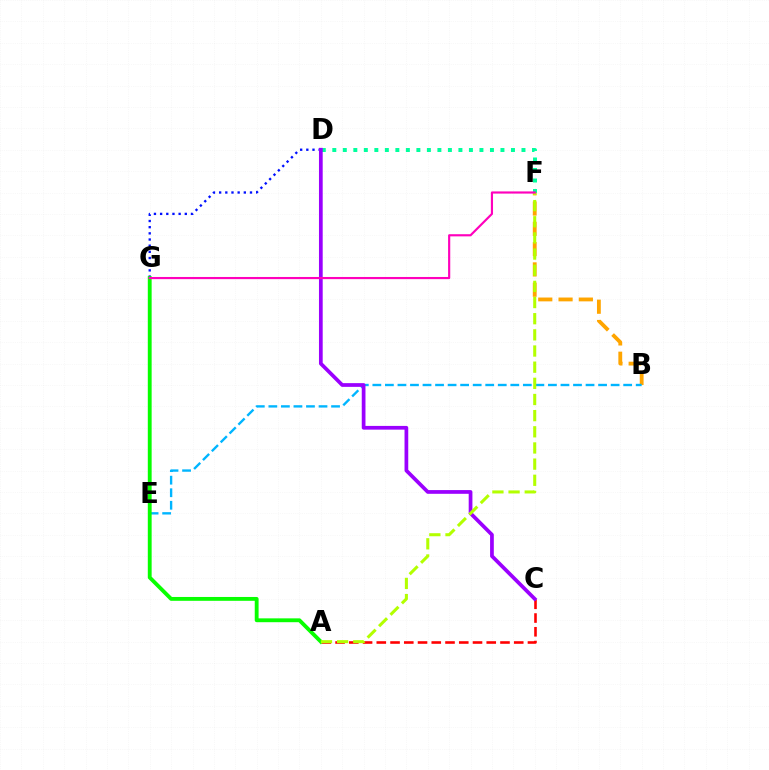{('B', 'F'): [{'color': '#ffa500', 'line_style': 'dashed', 'thickness': 2.76}], ('D', 'F'): [{'color': '#00ff9d', 'line_style': 'dotted', 'thickness': 2.86}], ('B', 'E'): [{'color': '#00b5ff', 'line_style': 'dashed', 'thickness': 1.7}], ('A', 'C'): [{'color': '#ff0000', 'line_style': 'dashed', 'thickness': 1.87}], ('D', 'G'): [{'color': '#0010ff', 'line_style': 'dotted', 'thickness': 1.68}], ('A', 'G'): [{'color': '#08ff00', 'line_style': 'solid', 'thickness': 2.77}], ('C', 'D'): [{'color': '#9b00ff', 'line_style': 'solid', 'thickness': 2.68}], ('A', 'F'): [{'color': '#b3ff00', 'line_style': 'dashed', 'thickness': 2.19}], ('F', 'G'): [{'color': '#ff00bd', 'line_style': 'solid', 'thickness': 1.55}]}